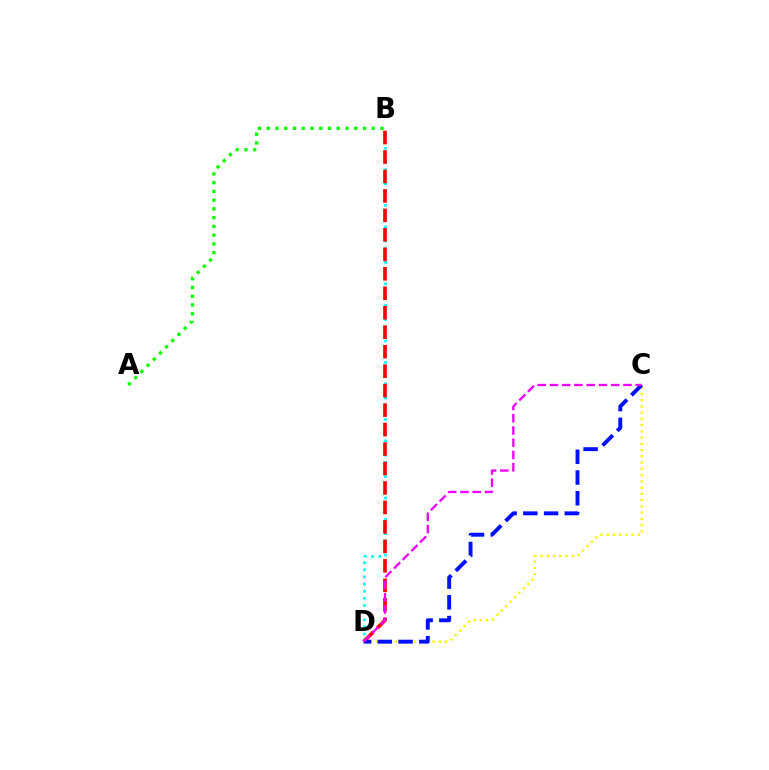{('C', 'D'): [{'color': '#fcf500', 'line_style': 'dotted', 'thickness': 1.7}, {'color': '#0010ff', 'line_style': 'dashed', 'thickness': 2.82}, {'color': '#ee00ff', 'line_style': 'dashed', 'thickness': 1.67}], ('B', 'D'): [{'color': '#00fff6', 'line_style': 'dotted', 'thickness': 1.94}, {'color': '#ff0000', 'line_style': 'dashed', 'thickness': 2.64}], ('A', 'B'): [{'color': '#08ff00', 'line_style': 'dotted', 'thickness': 2.38}]}